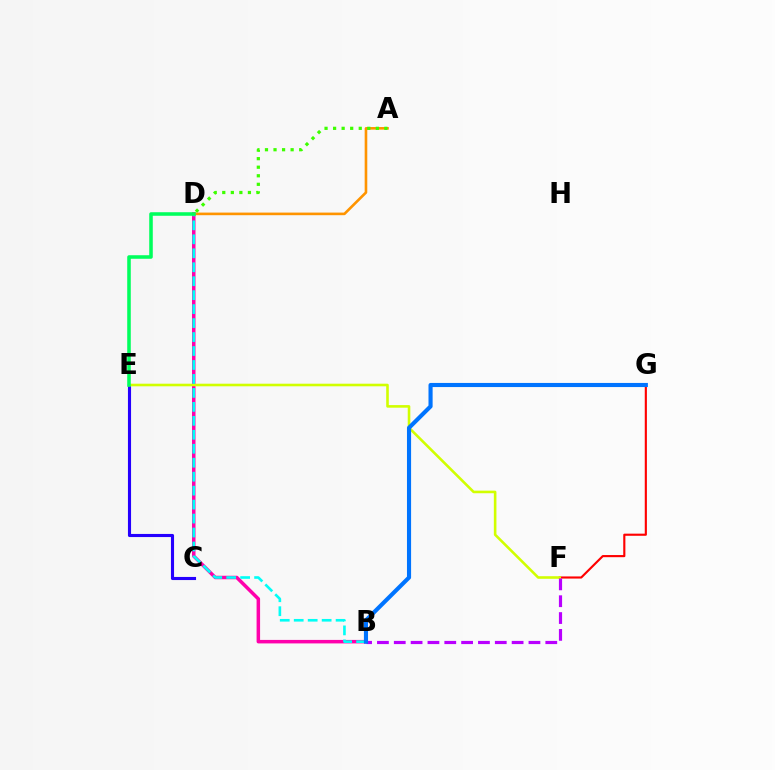{('C', 'E'): [{'color': '#2500ff', 'line_style': 'solid', 'thickness': 2.24}], ('B', 'D'): [{'color': '#ff00ac', 'line_style': 'solid', 'thickness': 2.52}, {'color': '#00fff6', 'line_style': 'dashed', 'thickness': 1.9}], ('F', 'G'): [{'color': '#ff0000', 'line_style': 'solid', 'thickness': 1.54}], ('E', 'F'): [{'color': '#d1ff00', 'line_style': 'solid', 'thickness': 1.87}], ('A', 'D'): [{'color': '#ff9400', 'line_style': 'solid', 'thickness': 1.88}, {'color': '#3dff00', 'line_style': 'dotted', 'thickness': 2.32}], ('D', 'E'): [{'color': '#00ff5c', 'line_style': 'solid', 'thickness': 2.56}], ('B', 'F'): [{'color': '#b900ff', 'line_style': 'dashed', 'thickness': 2.29}], ('B', 'G'): [{'color': '#0074ff', 'line_style': 'solid', 'thickness': 2.97}]}